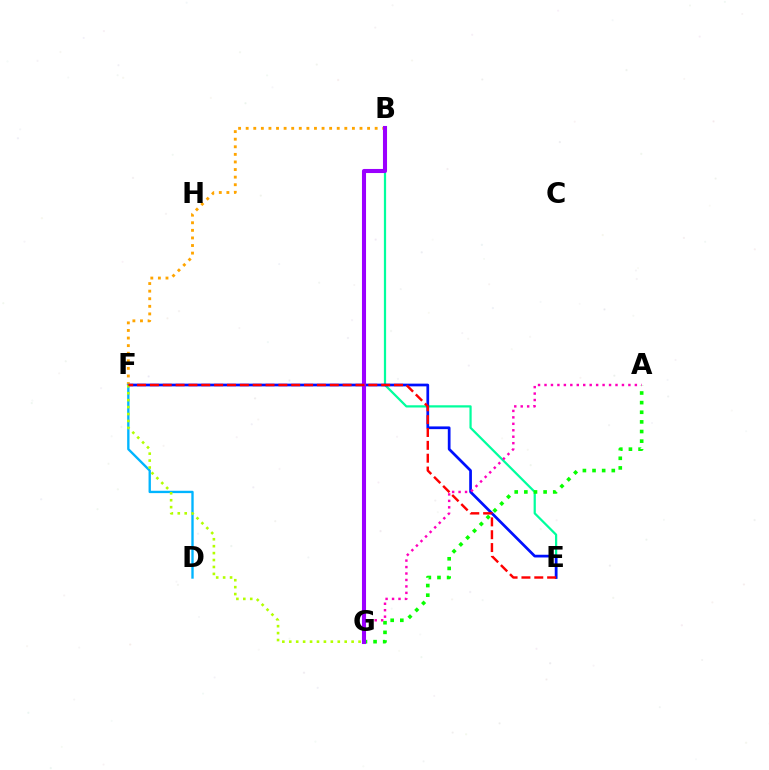{('B', 'E'): [{'color': '#00ff9d', 'line_style': 'solid', 'thickness': 1.6}], ('E', 'F'): [{'color': '#0010ff', 'line_style': 'solid', 'thickness': 1.96}, {'color': '#ff0000', 'line_style': 'dashed', 'thickness': 1.75}], ('A', 'G'): [{'color': '#08ff00', 'line_style': 'dotted', 'thickness': 2.62}, {'color': '#ff00bd', 'line_style': 'dotted', 'thickness': 1.75}], ('B', 'F'): [{'color': '#ffa500', 'line_style': 'dotted', 'thickness': 2.06}], ('B', 'G'): [{'color': '#9b00ff', 'line_style': 'solid', 'thickness': 2.94}], ('D', 'F'): [{'color': '#00b5ff', 'line_style': 'solid', 'thickness': 1.7}], ('F', 'G'): [{'color': '#b3ff00', 'line_style': 'dotted', 'thickness': 1.88}]}